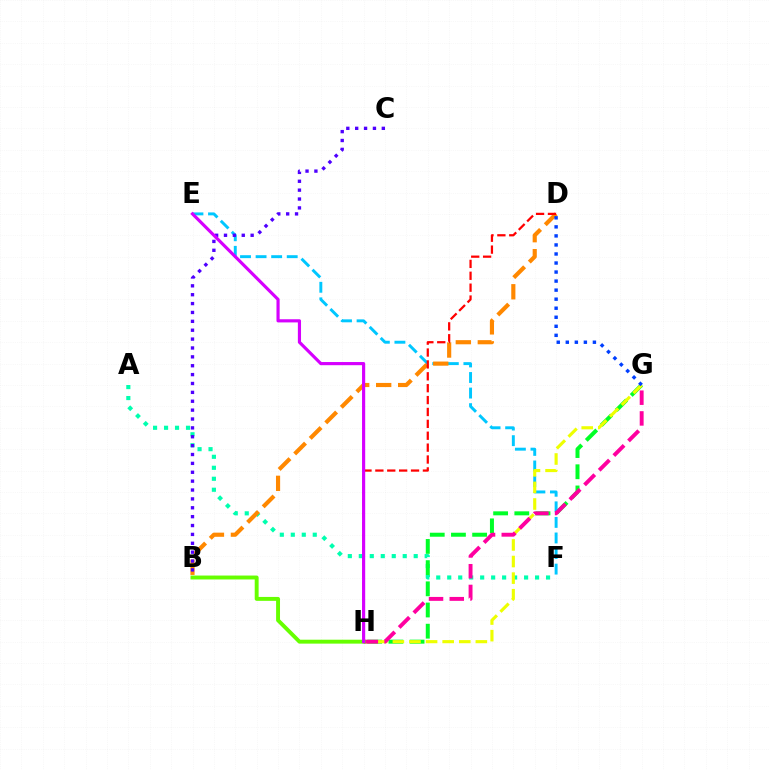{('A', 'F'): [{'color': '#00ffaf', 'line_style': 'dotted', 'thickness': 2.98}], ('G', 'H'): [{'color': '#00ff27', 'line_style': 'dashed', 'thickness': 2.88}, {'color': '#eeff00', 'line_style': 'dashed', 'thickness': 2.25}, {'color': '#ff00a0', 'line_style': 'dashed', 'thickness': 2.82}], ('E', 'F'): [{'color': '#00c7ff', 'line_style': 'dashed', 'thickness': 2.11}], ('B', 'D'): [{'color': '#ff8800', 'line_style': 'dashed', 'thickness': 2.99}], ('D', 'G'): [{'color': '#003fff', 'line_style': 'dotted', 'thickness': 2.46}], ('D', 'H'): [{'color': '#ff0000', 'line_style': 'dashed', 'thickness': 1.61}], ('B', 'C'): [{'color': '#4f00ff', 'line_style': 'dotted', 'thickness': 2.41}], ('B', 'H'): [{'color': '#66ff00', 'line_style': 'solid', 'thickness': 2.82}], ('E', 'H'): [{'color': '#d600ff', 'line_style': 'solid', 'thickness': 2.27}]}